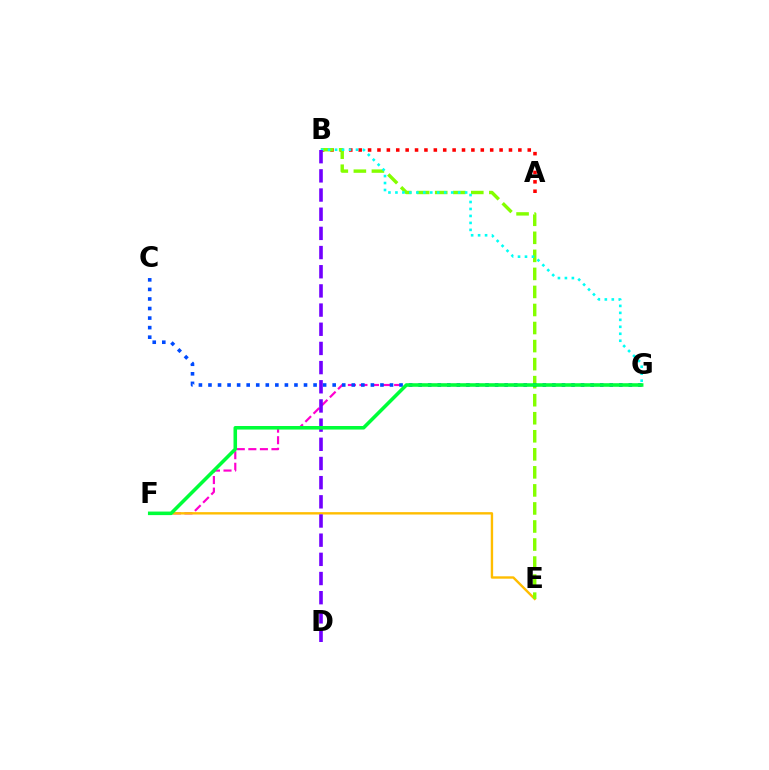{('F', 'G'): [{'color': '#ff00cf', 'line_style': 'dashed', 'thickness': 1.57}, {'color': '#00ff39', 'line_style': 'solid', 'thickness': 2.56}], ('E', 'F'): [{'color': '#ffbd00', 'line_style': 'solid', 'thickness': 1.71}], ('A', 'B'): [{'color': '#ff0000', 'line_style': 'dotted', 'thickness': 2.55}], ('B', 'E'): [{'color': '#84ff00', 'line_style': 'dashed', 'thickness': 2.45}], ('C', 'G'): [{'color': '#004bff', 'line_style': 'dotted', 'thickness': 2.6}], ('B', 'G'): [{'color': '#00fff6', 'line_style': 'dotted', 'thickness': 1.89}], ('B', 'D'): [{'color': '#7200ff', 'line_style': 'dashed', 'thickness': 2.6}]}